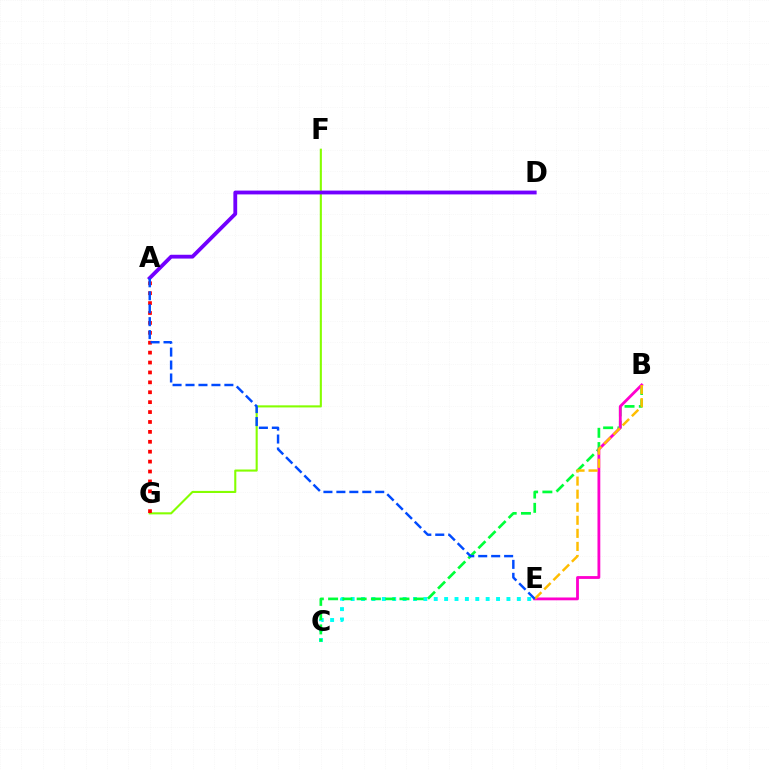{('F', 'G'): [{'color': '#84ff00', 'line_style': 'solid', 'thickness': 1.51}], ('A', 'G'): [{'color': '#ff0000', 'line_style': 'dotted', 'thickness': 2.69}], ('C', 'E'): [{'color': '#00fff6', 'line_style': 'dotted', 'thickness': 2.82}], ('B', 'C'): [{'color': '#00ff39', 'line_style': 'dashed', 'thickness': 1.94}], ('B', 'E'): [{'color': '#ff00cf', 'line_style': 'solid', 'thickness': 2.03}, {'color': '#ffbd00', 'line_style': 'dashed', 'thickness': 1.77}], ('A', 'D'): [{'color': '#7200ff', 'line_style': 'solid', 'thickness': 2.74}], ('A', 'E'): [{'color': '#004bff', 'line_style': 'dashed', 'thickness': 1.76}]}